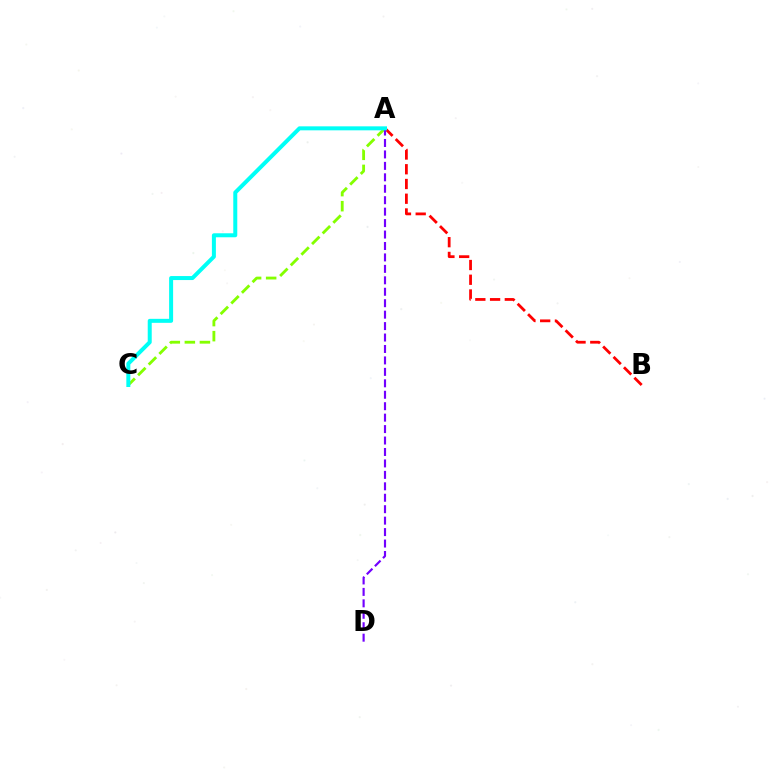{('A', 'C'): [{'color': '#84ff00', 'line_style': 'dashed', 'thickness': 2.04}, {'color': '#00fff6', 'line_style': 'solid', 'thickness': 2.88}], ('A', 'B'): [{'color': '#ff0000', 'line_style': 'dashed', 'thickness': 2.0}], ('A', 'D'): [{'color': '#7200ff', 'line_style': 'dashed', 'thickness': 1.55}]}